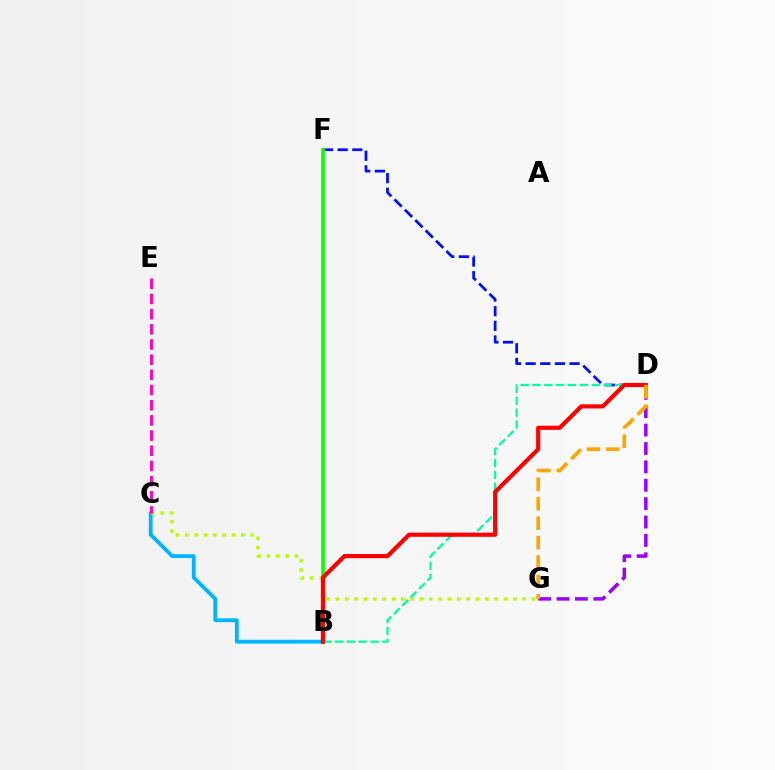{('B', 'C'): [{'color': '#00b5ff', 'line_style': 'solid', 'thickness': 2.75}], ('D', 'F'): [{'color': '#0010ff', 'line_style': 'dashed', 'thickness': 1.99}], ('C', 'G'): [{'color': '#b3ff00', 'line_style': 'dotted', 'thickness': 2.54}], ('B', 'F'): [{'color': '#08ff00', 'line_style': 'solid', 'thickness': 2.59}], ('D', 'G'): [{'color': '#9b00ff', 'line_style': 'dashed', 'thickness': 2.5}, {'color': '#ffa500', 'line_style': 'dashed', 'thickness': 2.64}], ('B', 'D'): [{'color': '#00ff9d', 'line_style': 'dashed', 'thickness': 1.61}, {'color': '#ff0000', 'line_style': 'solid', 'thickness': 2.99}], ('C', 'E'): [{'color': '#ff00bd', 'line_style': 'dashed', 'thickness': 2.06}]}